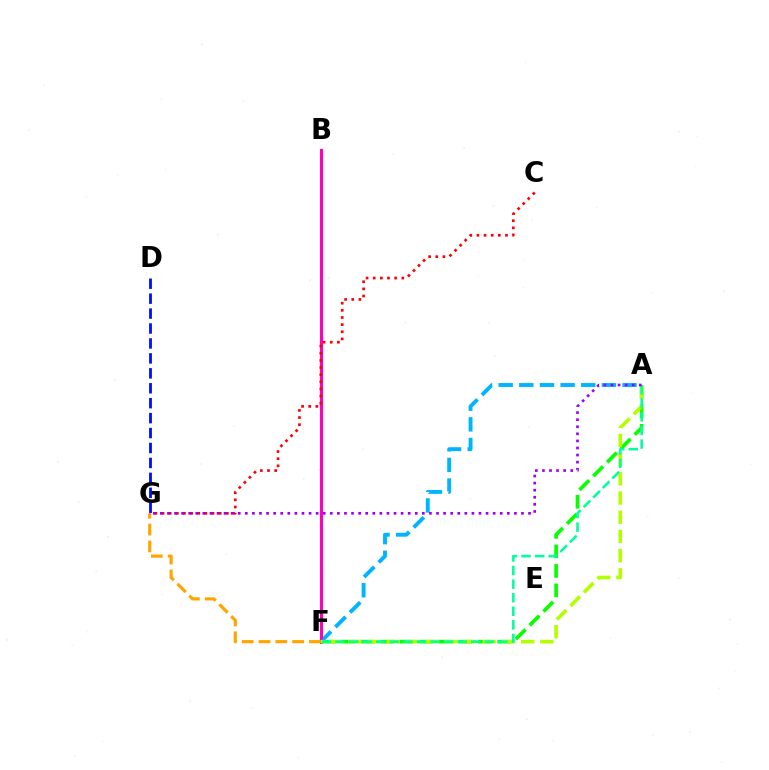{('A', 'F'): [{'color': '#00b5ff', 'line_style': 'dashed', 'thickness': 2.8}, {'color': '#08ff00', 'line_style': 'dashed', 'thickness': 2.65}, {'color': '#b3ff00', 'line_style': 'dashed', 'thickness': 2.61}, {'color': '#00ff9d', 'line_style': 'dashed', 'thickness': 1.84}], ('B', 'F'): [{'color': '#ff00bd', 'line_style': 'solid', 'thickness': 2.23}], ('F', 'G'): [{'color': '#ffa500', 'line_style': 'dashed', 'thickness': 2.28}], ('D', 'G'): [{'color': '#0010ff', 'line_style': 'dashed', 'thickness': 2.03}], ('C', 'G'): [{'color': '#ff0000', 'line_style': 'dotted', 'thickness': 1.94}], ('A', 'G'): [{'color': '#9b00ff', 'line_style': 'dotted', 'thickness': 1.92}]}